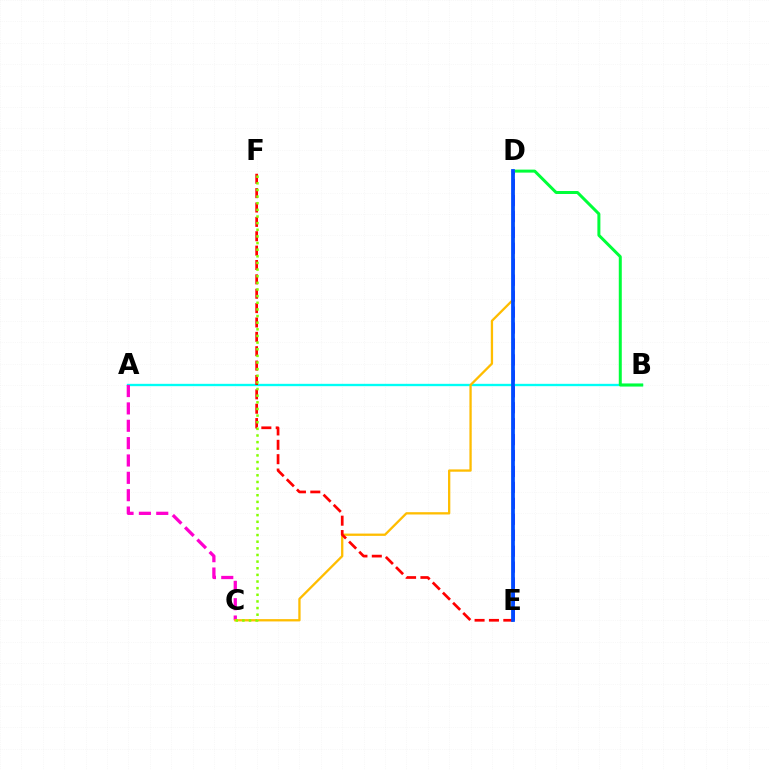{('A', 'B'): [{'color': '#00fff6', 'line_style': 'solid', 'thickness': 1.69}], ('B', 'D'): [{'color': '#00ff39', 'line_style': 'solid', 'thickness': 2.16}], ('A', 'C'): [{'color': '#ff00cf', 'line_style': 'dashed', 'thickness': 2.36}], ('C', 'D'): [{'color': '#ffbd00', 'line_style': 'solid', 'thickness': 1.66}], ('D', 'E'): [{'color': '#7200ff', 'line_style': 'dashed', 'thickness': 2.17}, {'color': '#004bff', 'line_style': 'solid', 'thickness': 2.71}], ('E', 'F'): [{'color': '#ff0000', 'line_style': 'dashed', 'thickness': 1.95}], ('C', 'F'): [{'color': '#84ff00', 'line_style': 'dotted', 'thickness': 1.8}]}